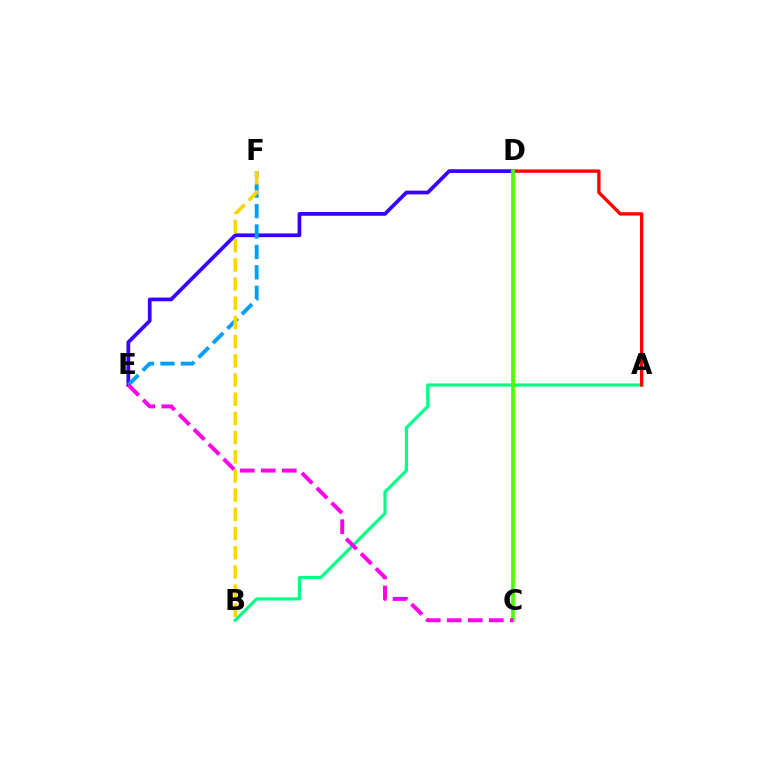{('D', 'E'): [{'color': '#3700ff', 'line_style': 'solid', 'thickness': 2.68}], ('E', 'F'): [{'color': '#009eff', 'line_style': 'dashed', 'thickness': 2.77}], ('A', 'B'): [{'color': '#00ff86', 'line_style': 'solid', 'thickness': 2.27}], ('A', 'D'): [{'color': '#ff0000', 'line_style': 'solid', 'thickness': 2.4}], ('B', 'F'): [{'color': '#ffd500', 'line_style': 'dashed', 'thickness': 2.61}], ('C', 'D'): [{'color': '#4fff00', 'line_style': 'solid', 'thickness': 2.7}], ('C', 'E'): [{'color': '#ff00ed', 'line_style': 'dashed', 'thickness': 2.85}]}